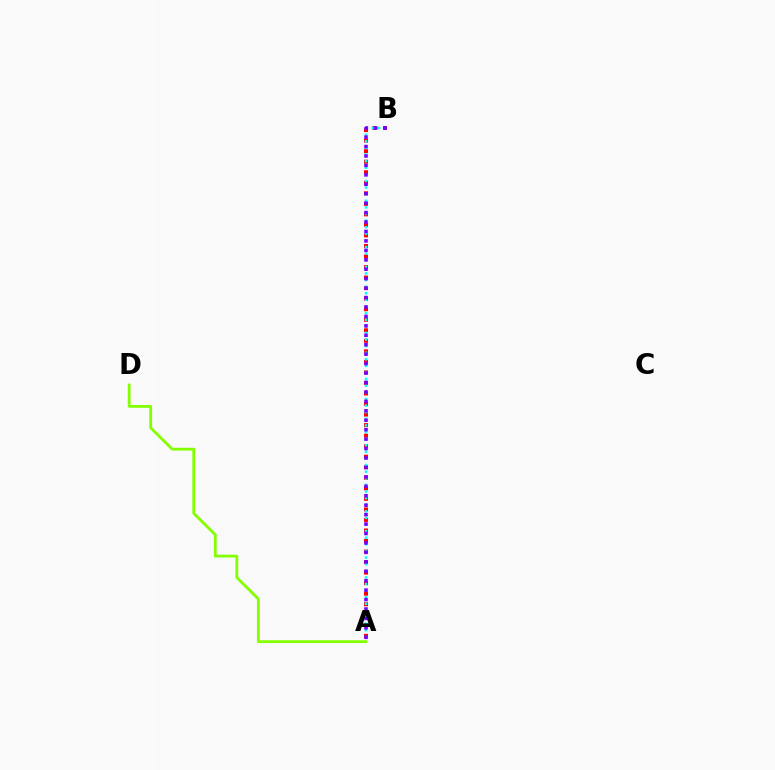{('A', 'B'): [{'color': '#ff0000', 'line_style': 'dotted', 'thickness': 2.86}, {'color': '#00fff6', 'line_style': 'dotted', 'thickness': 1.8}, {'color': '#7200ff', 'line_style': 'dotted', 'thickness': 2.56}], ('A', 'D'): [{'color': '#84ff00', 'line_style': 'solid', 'thickness': 2.02}]}